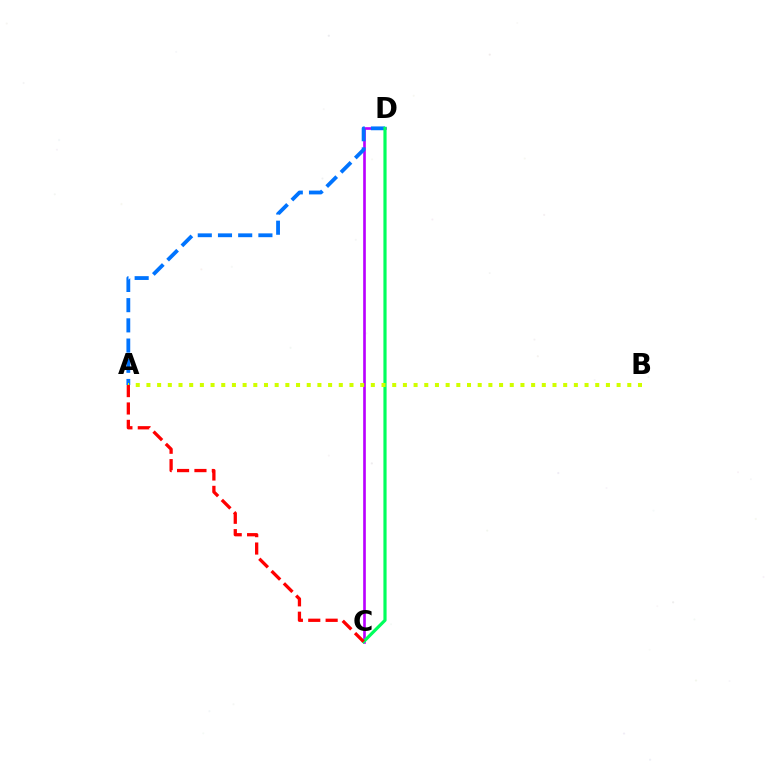{('C', 'D'): [{'color': '#b900ff', 'line_style': 'solid', 'thickness': 1.9}, {'color': '#00ff5c', 'line_style': 'solid', 'thickness': 2.29}], ('A', 'D'): [{'color': '#0074ff', 'line_style': 'dashed', 'thickness': 2.75}], ('A', 'B'): [{'color': '#d1ff00', 'line_style': 'dotted', 'thickness': 2.9}], ('A', 'C'): [{'color': '#ff0000', 'line_style': 'dashed', 'thickness': 2.36}]}